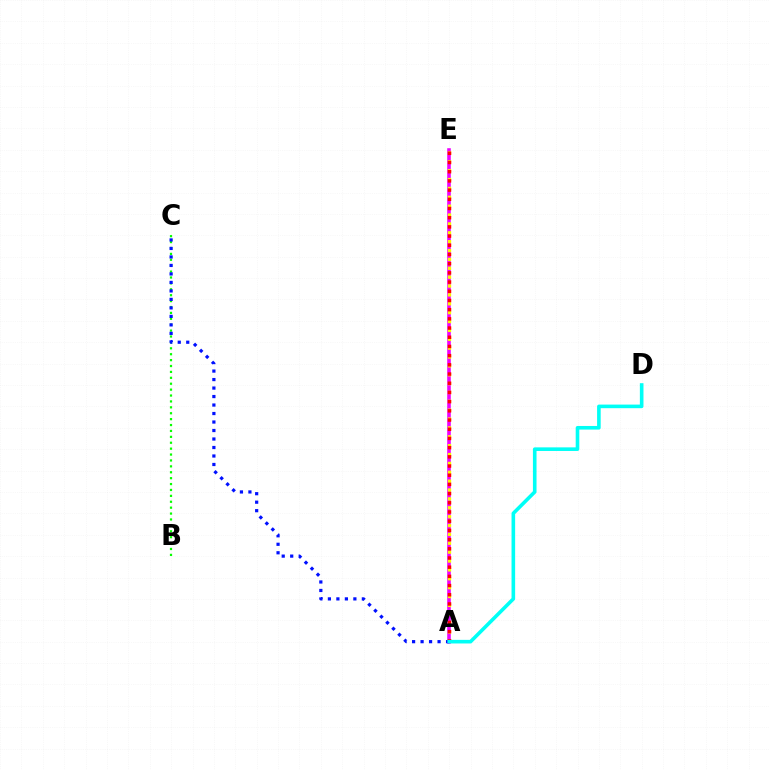{('A', 'E'): [{'color': '#ee00ff', 'line_style': 'solid', 'thickness': 2.57}, {'color': '#fcf500', 'line_style': 'dotted', 'thickness': 2.41}, {'color': '#ff0000', 'line_style': 'dotted', 'thickness': 2.5}], ('B', 'C'): [{'color': '#08ff00', 'line_style': 'dotted', 'thickness': 1.6}], ('A', 'C'): [{'color': '#0010ff', 'line_style': 'dotted', 'thickness': 2.31}], ('A', 'D'): [{'color': '#00fff6', 'line_style': 'solid', 'thickness': 2.6}]}